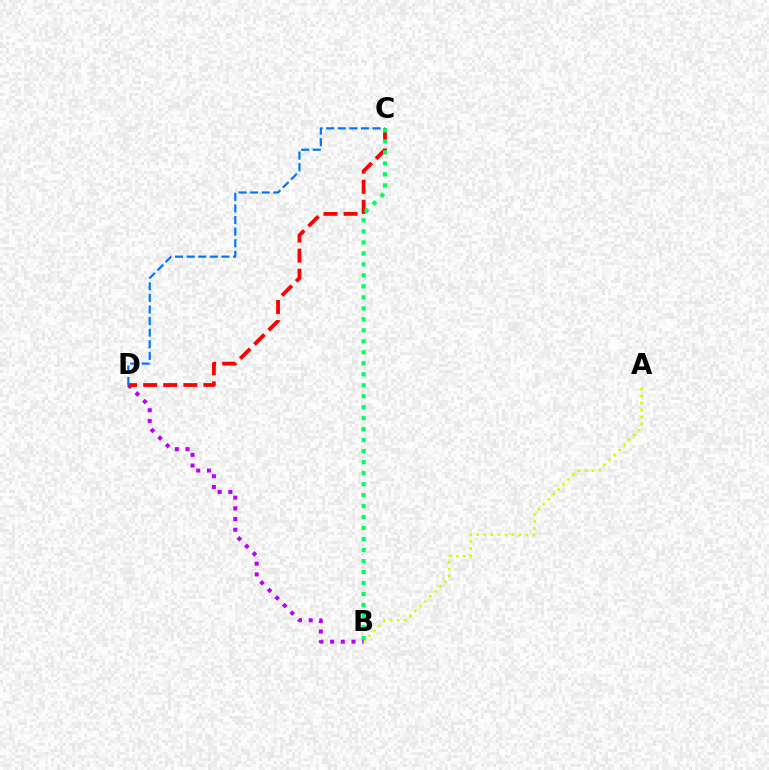{('A', 'B'): [{'color': '#d1ff00', 'line_style': 'dotted', 'thickness': 1.9}], ('B', 'D'): [{'color': '#b900ff', 'line_style': 'dotted', 'thickness': 2.91}], ('C', 'D'): [{'color': '#ff0000', 'line_style': 'dashed', 'thickness': 2.73}, {'color': '#0074ff', 'line_style': 'dashed', 'thickness': 1.58}], ('B', 'C'): [{'color': '#00ff5c', 'line_style': 'dotted', 'thickness': 2.99}]}